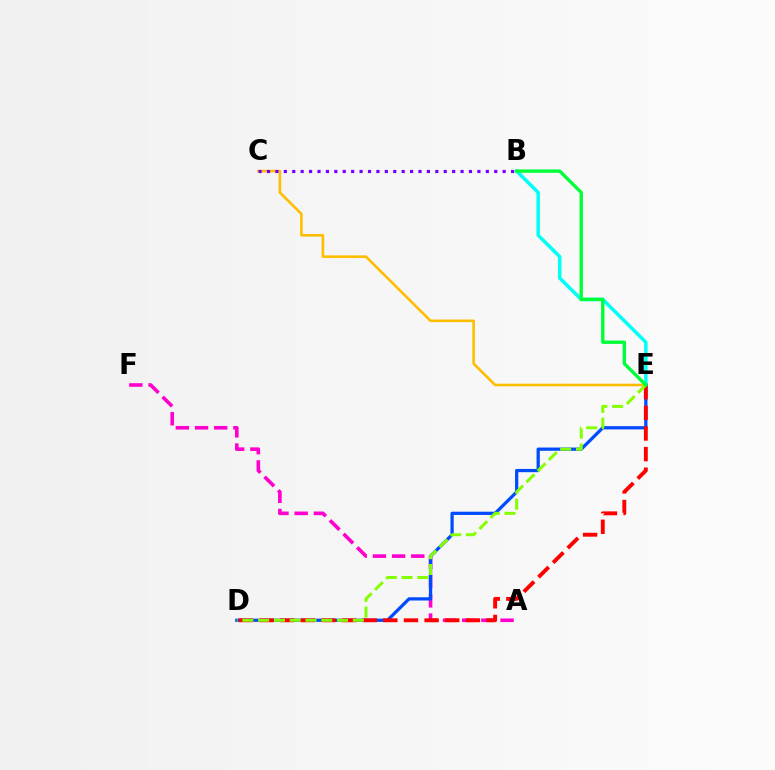{('A', 'F'): [{'color': '#ff00cf', 'line_style': 'dashed', 'thickness': 2.61}], ('B', 'E'): [{'color': '#00fff6', 'line_style': 'solid', 'thickness': 2.53}, {'color': '#00ff39', 'line_style': 'solid', 'thickness': 2.43}], ('D', 'E'): [{'color': '#004bff', 'line_style': 'solid', 'thickness': 2.34}, {'color': '#ff0000', 'line_style': 'dashed', 'thickness': 2.8}, {'color': '#84ff00', 'line_style': 'dashed', 'thickness': 2.14}], ('C', 'E'): [{'color': '#ffbd00', 'line_style': 'solid', 'thickness': 1.87}], ('B', 'C'): [{'color': '#7200ff', 'line_style': 'dotted', 'thickness': 2.29}]}